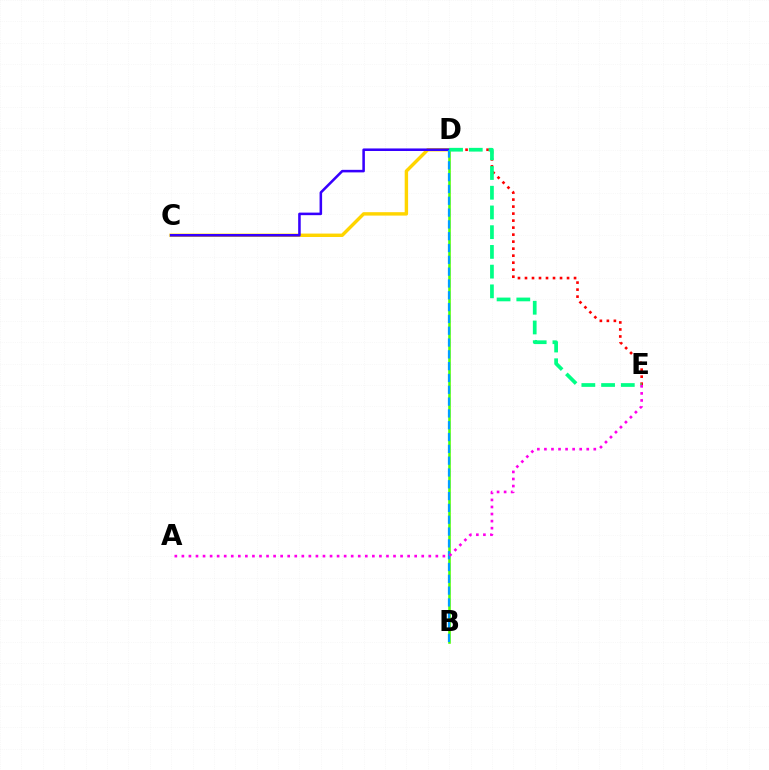{('B', 'D'): [{'color': '#4fff00', 'line_style': 'solid', 'thickness': 1.86}, {'color': '#009eff', 'line_style': 'dashed', 'thickness': 1.6}], ('C', 'D'): [{'color': '#ffd500', 'line_style': 'solid', 'thickness': 2.46}, {'color': '#3700ff', 'line_style': 'solid', 'thickness': 1.84}], ('D', 'E'): [{'color': '#ff0000', 'line_style': 'dotted', 'thickness': 1.9}, {'color': '#00ff86', 'line_style': 'dashed', 'thickness': 2.68}], ('A', 'E'): [{'color': '#ff00ed', 'line_style': 'dotted', 'thickness': 1.92}]}